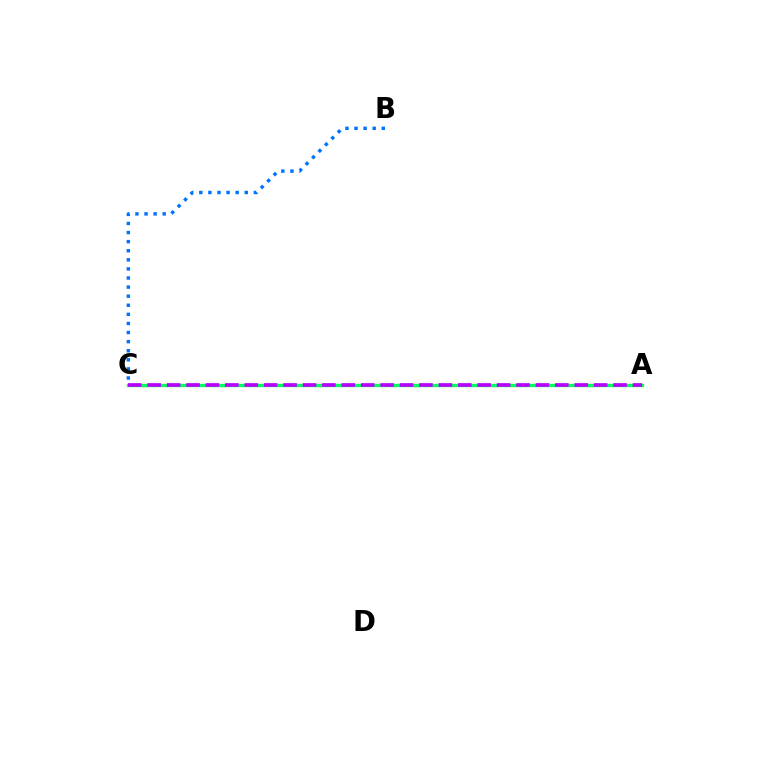{('A', 'C'): [{'color': '#d1ff00', 'line_style': 'solid', 'thickness': 1.62}, {'color': '#ff0000', 'line_style': 'dashed', 'thickness': 1.86}, {'color': '#00ff5c', 'line_style': 'solid', 'thickness': 2.4}, {'color': '#b900ff', 'line_style': 'dashed', 'thickness': 2.64}], ('B', 'C'): [{'color': '#0074ff', 'line_style': 'dotted', 'thickness': 2.47}]}